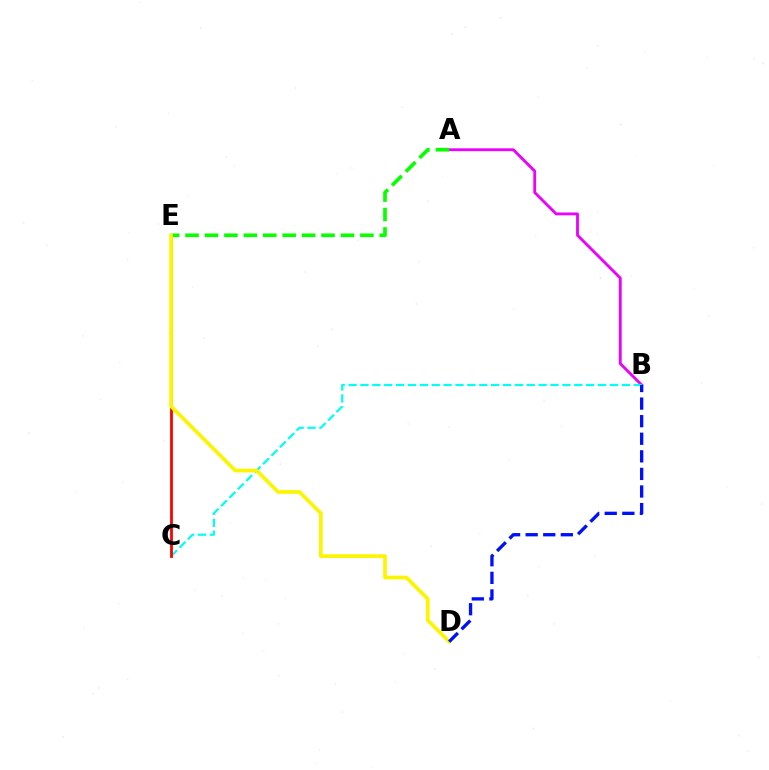{('A', 'B'): [{'color': '#ee00ff', 'line_style': 'solid', 'thickness': 2.05}], ('B', 'C'): [{'color': '#00fff6', 'line_style': 'dashed', 'thickness': 1.61}], ('A', 'E'): [{'color': '#08ff00', 'line_style': 'dashed', 'thickness': 2.64}], ('C', 'E'): [{'color': '#ff0000', 'line_style': 'solid', 'thickness': 2.02}], ('D', 'E'): [{'color': '#fcf500', 'line_style': 'solid', 'thickness': 2.66}], ('B', 'D'): [{'color': '#0010ff', 'line_style': 'dashed', 'thickness': 2.39}]}